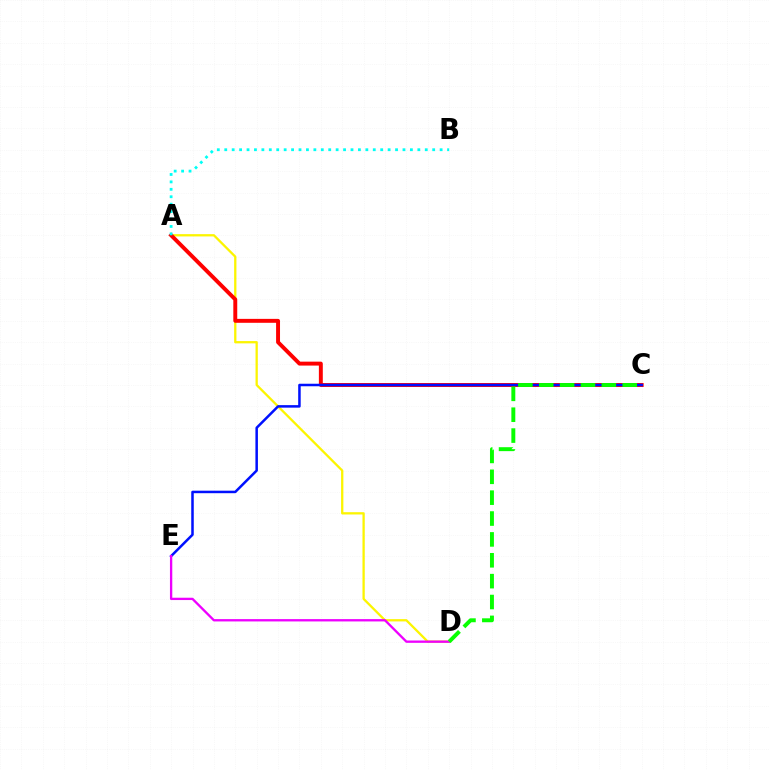{('A', 'D'): [{'color': '#fcf500', 'line_style': 'solid', 'thickness': 1.64}], ('A', 'C'): [{'color': '#ff0000', 'line_style': 'solid', 'thickness': 2.83}], ('C', 'E'): [{'color': '#0010ff', 'line_style': 'solid', 'thickness': 1.81}], ('A', 'B'): [{'color': '#00fff6', 'line_style': 'dotted', 'thickness': 2.02}], ('D', 'E'): [{'color': '#ee00ff', 'line_style': 'solid', 'thickness': 1.68}], ('C', 'D'): [{'color': '#08ff00', 'line_style': 'dashed', 'thickness': 2.84}]}